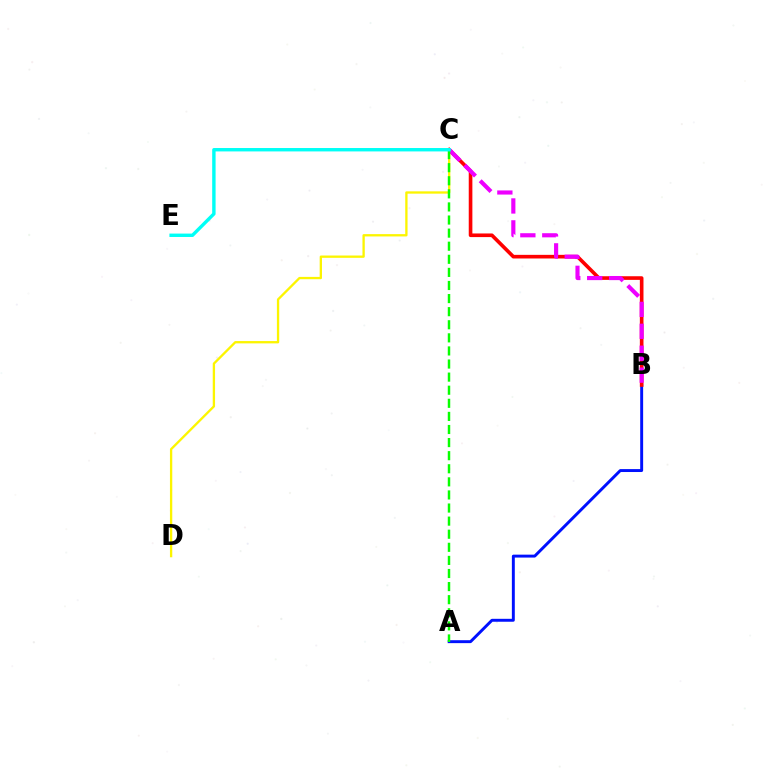{('A', 'B'): [{'color': '#0010ff', 'line_style': 'solid', 'thickness': 2.11}], ('C', 'D'): [{'color': '#fcf500', 'line_style': 'solid', 'thickness': 1.67}], ('B', 'C'): [{'color': '#ff0000', 'line_style': 'solid', 'thickness': 2.62}, {'color': '#ee00ff', 'line_style': 'dashed', 'thickness': 2.98}], ('A', 'C'): [{'color': '#08ff00', 'line_style': 'dashed', 'thickness': 1.78}], ('C', 'E'): [{'color': '#00fff6', 'line_style': 'solid', 'thickness': 2.45}]}